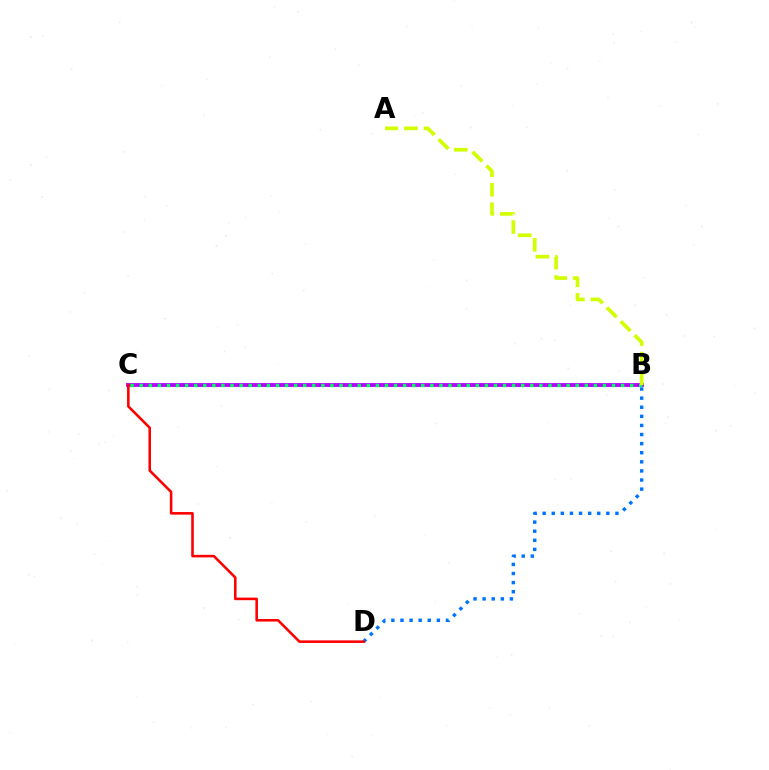{('B', 'C'): [{'color': '#b900ff', 'line_style': 'solid', 'thickness': 2.78}, {'color': '#00ff5c', 'line_style': 'dotted', 'thickness': 2.47}], ('A', 'B'): [{'color': '#d1ff00', 'line_style': 'dashed', 'thickness': 2.66}], ('B', 'D'): [{'color': '#0074ff', 'line_style': 'dotted', 'thickness': 2.47}], ('C', 'D'): [{'color': '#ff0000', 'line_style': 'solid', 'thickness': 1.85}]}